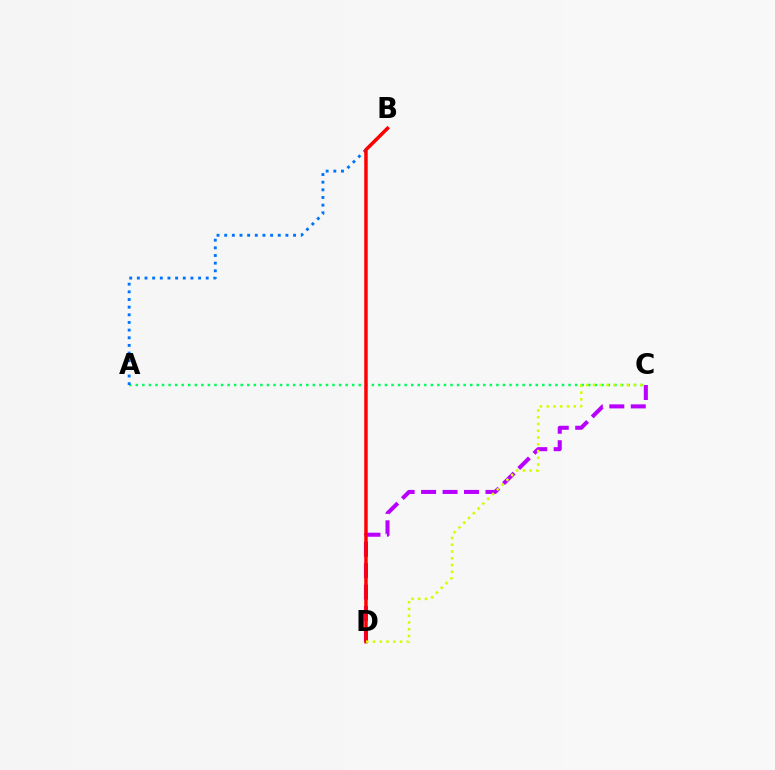{('A', 'C'): [{'color': '#00ff5c', 'line_style': 'dotted', 'thickness': 1.78}], ('C', 'D'): [{'color': '#b900ff', 'line_style': 'dashed', 'thickness': 2.92}, {'color': '#d1ff00', 'line_style': 'dotted', 'thickness': 1.84}], ('A', 'B'): [{'color': '#0074ff', 'line_style': 'dotted', 'thickness': 2.08}], ('B', 'D'): [{'color': '#ff0000', 'line_style': 'solid', 'thickness': 2.5}]}